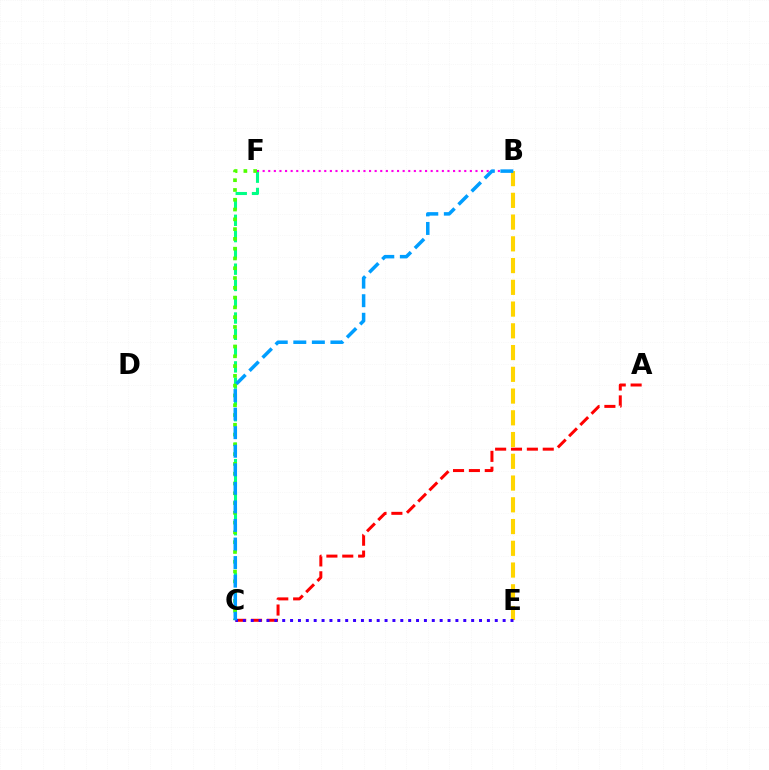{('C', 'F'): [{'color': '#00ff86', 'line_style': 'dashed', 'thickness': 2.21}, {'color': '#4fff00', 'line_style': 'dotted', 'thickness': 2.66}], ('B', 'F'): [{'color': '#ff00ed', 'line_style': 'dotted', 'thickness': 1.52}], ('A', 'C'): [{'color': '#ff0000', 'line_style': 'dashed', 'thickness': 2.16}], ('B', 'E'): [{'color': '#ffd500', 'line_style': 'dashed', 'thickness': 2.95}], ('C', 'E'): [{'color': '#3700ff', 'line_style': 'dotted', 'thickness': 2.14}], ('B', 'C'): [{'color': '#009eff', 'line_style': 'dashed', 'thickness': 2.52}]}